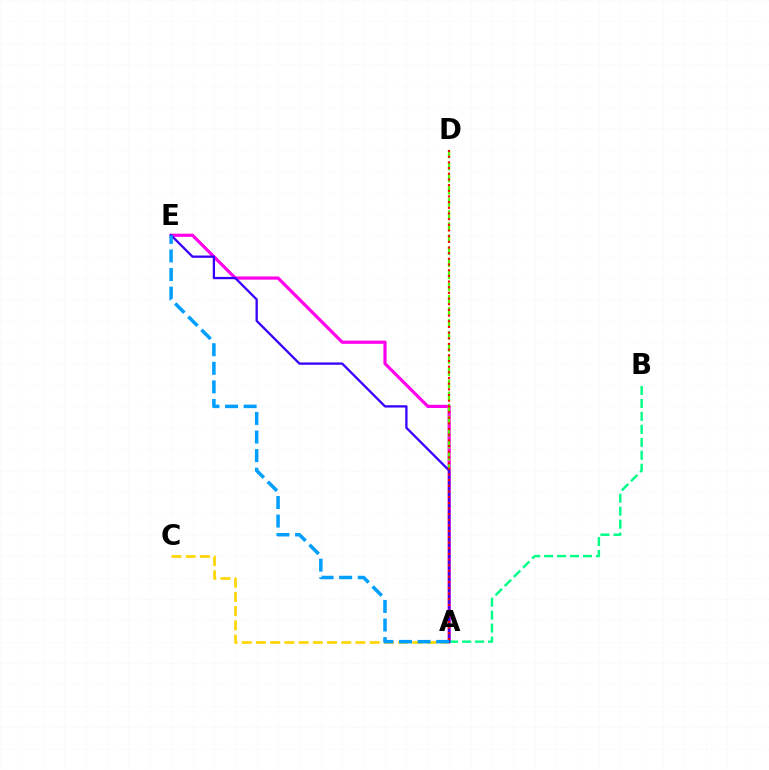{('A', 'C'): [{'color': '#ffd500', 'line_style': 'dashed', 'thickness': 1.93}], ('A', 'E'): [{'color': '#ff00ed', 'line_style': 'solid', 'thickness': 2.29}, {'color': '#3700ff', 'line_style': 'solid', 'thickness': 1.65}, {'color': '#009eff', 'line_style': 'dashed', 'thickness': 2.52}], ('A', 'B'): [{'color': '#00ff86', 'line_style': 'dashed', 'thickness': 1.76}], ('A', 'D'): [{'color': '#4fff00', 'line_style': 'dashed', 'thickness': 1.64}, {'color': '#ff0000', 'line_style': 'dotted', 'thickness': 1.54}]}